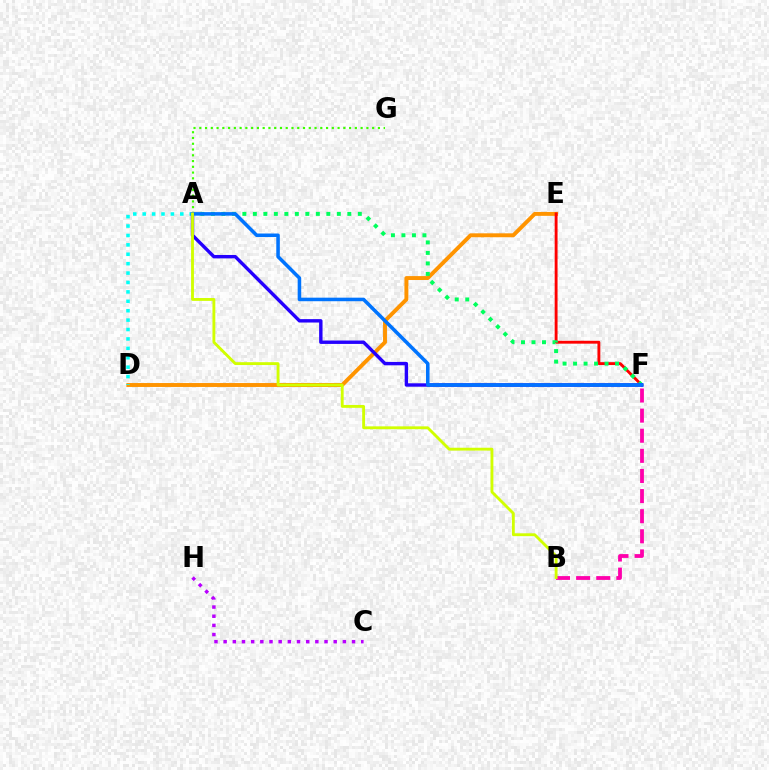{('D', 'E'): [{'color': '#ff9400', 'line_style': 'solid', 'thickness': 2.82}], ('E', 'F'): [{'color': '#ff0000', 'line_style': 'solid', 'thickness': 2.07}], ('A', 'D'): [{'color': '#00fff6', 'line_style': 'dotted', 'thickness': 2.56}], ('A', 'G'): [{'color': '#3dff00', 'line_style': 'dotted', 'thickness': 1.57}], ('A', 'F'): [{'color': '#00ff5c', 'line_style': 'dotted', 'thickness': 2.85}, {'color': '#2500ff', 'line_style': 'solid', 'thickness': 2.45}, {'color': '#0074ff', 'line_style': 'solid', 'thickness': 2.55}], ('C', 'H'): [{'color': '#b900ff', 'line_style': 'dotted', 'thickness': 2.49}], ('B', 'F'): [{'color': '#ff00ac', 'line_style': 'dashed', 'thickness': 2.73}], ('A', 'B'): [{'color': '#d1ff00', 'line_style': 'solid', 'thickness': 2.05}]}